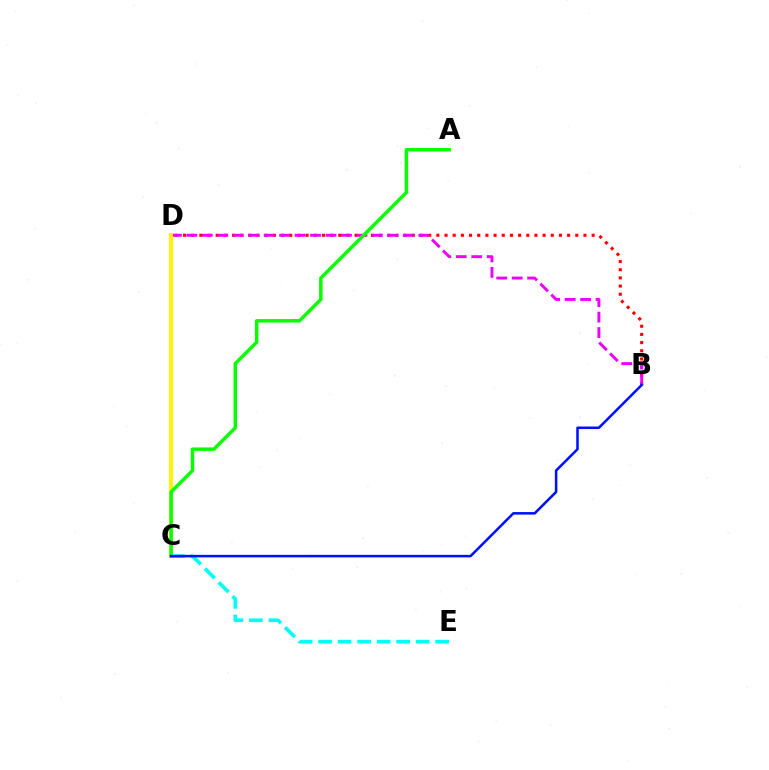{('B', 'D'): [{'color': '#ff0000', 'line_style': 'dotted', 'thickness': 2.22}, {'color': '#ee00ff', 'line_style': 'dashed', 'thickness': 2.1}], ('C', 'D'): [{'color': '#fcf500', 'line_style': 'solid', 'thickness': 2.89}], ('A', 'C'): [{'color': '#08ff00', 'line_style': 'solid', 'thickness': 2.5}], ('C', 'E'): [{'color': '#00fff6', 'line_style': 'dashed', 'thickness': 2.65}], ('B', 'C'): [{'color': '#0010ff', 'line_style': 'solid', 'thickness': 1.83}]}